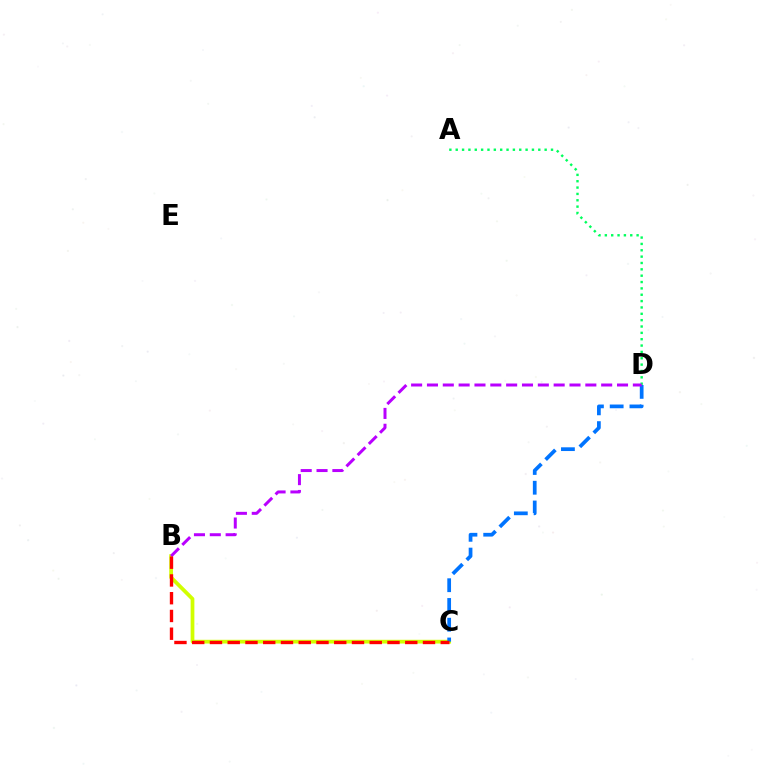{('A', 'D'): [{'color': '#00ff5c', 'line_style': 'dotted', 'thickness': 1.73}], ('B', 'C'): [{'color': '#d1ff00', 'line_style': 'solid', 'thickness': 2.7}, {'color': '#ff0000', 'line_style': 'dashed', 'thickness': 2.41}], ('C', 'D'): [{'color': '#0074ff', 'line_style': 'dashed', 'thickness': 2.68}], ('B', 'D'): [{'color': '#b900ff', 'line_style': 'dashed', 'thickness': 2.15}]}